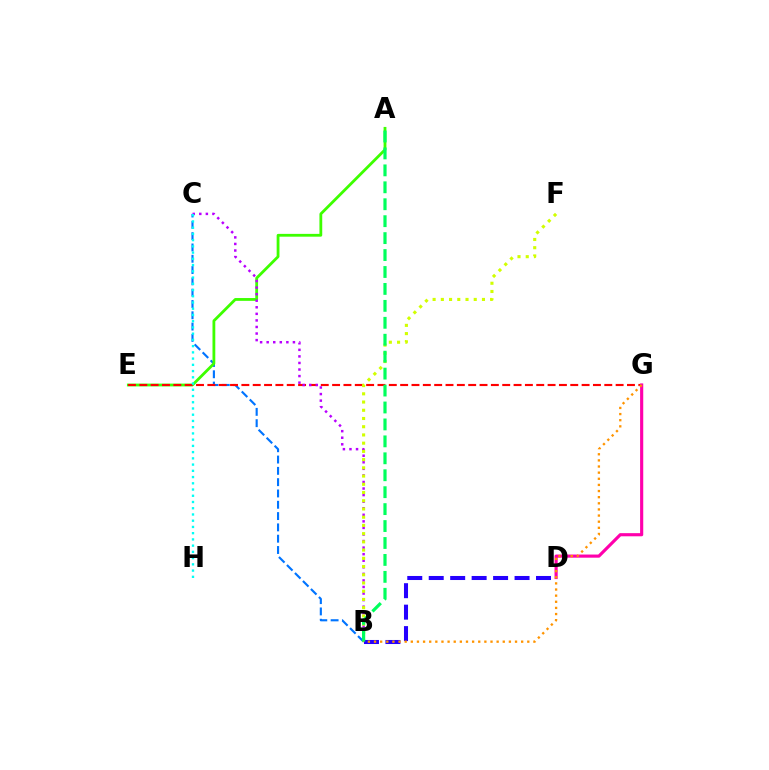{('B', 'C'): [{'color': '#0074ff', 'line_style': 'dashed', 'thickness': 1.54}, {'color': '#b900ff', 'line_style': 'dotted', 'thickness': 1.78}], ('A', 'E'): [{'color': '#3dff00', 'line_style': 'solid', 'thickness': 2.02}], ('E', 'G'): [{'color': '#ff0000', 'line_style': 'dashed', 'thickness': 1.54}], ('C', 'H'): [{'color': '#00fff6', 'line_style': 'dotted', 'thickness': 1.69}], ('B', 'F'): [{'color': '#d1ff00', 'line_style': 'dotted', 'thickness': 2.23}], ('D', 'G'): [{'color': '#ff00ac', 'line_style': 'solid', 'thickness': 2.26}], ('B', 'D'): [{'color': '#2500ff', 'line_style': 'dashed', 'thickness': 2.91}], ('A', 'B'): [{'color': '#00ff5c', 'line_style': 'dashed', 'thickness': 2.3}], ('B', 'G'): [{'color': '#ff9400', 'line_style': 'dotted', 'thickness': 1.67}]}